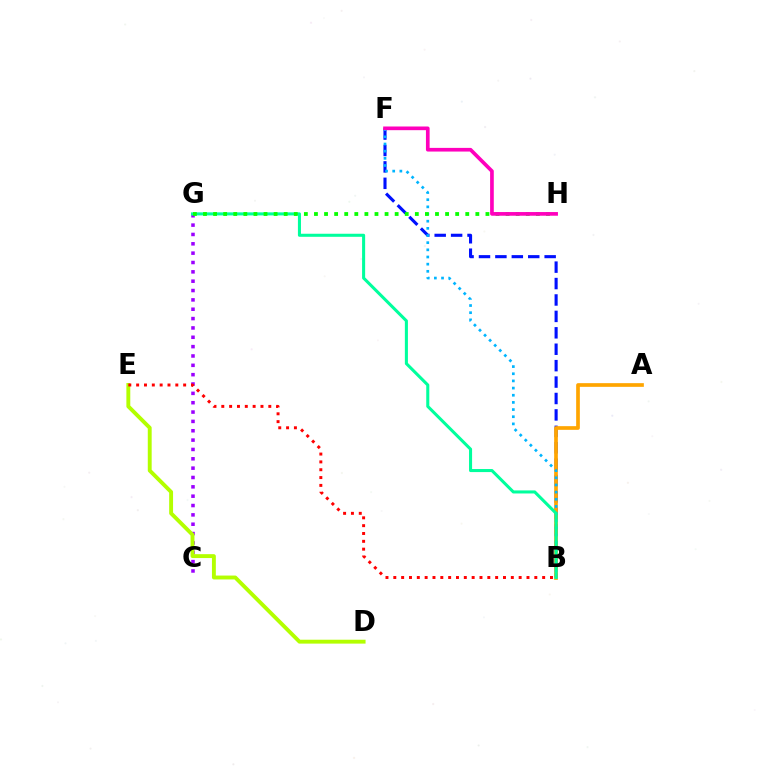{('B', 'F'): [{'color': '#0010ff', 'line_style': 'dashed', 'thickness': 2.23}, {'color': '#00b5ff', 'line_style': 'dotted', 'thickness': 1.95}], ('A', 'B'): [{'color': '#ffa500', 'line_style': 'solid', 'thickness': 2.65}], ('C', 'G'): [{'color': '#9b00ff', 'line_style': 'dotted', 'thickness': 2.54}], ('B', 'G'): [{'color': '#00ff9d', 'line_style': 'solid', 'thickness': 2.2}], ('D', 'E'): [{'color': '#b3ff00', 'line_style': 'solid', 'thickness': 2.8}], ('G', 'H'): [{'color': '#08ff00', 'line_style': 'dotted', 'thickness': 2.74}], ('F', 'H'): [{'color': '#ff00bd', 'line_style': 'solid', 'thickness': 2.65}], ('B', 'E'): [{'color': '#ff0000', 'line_style': 'dotted', 'thickness': 2.13}]}